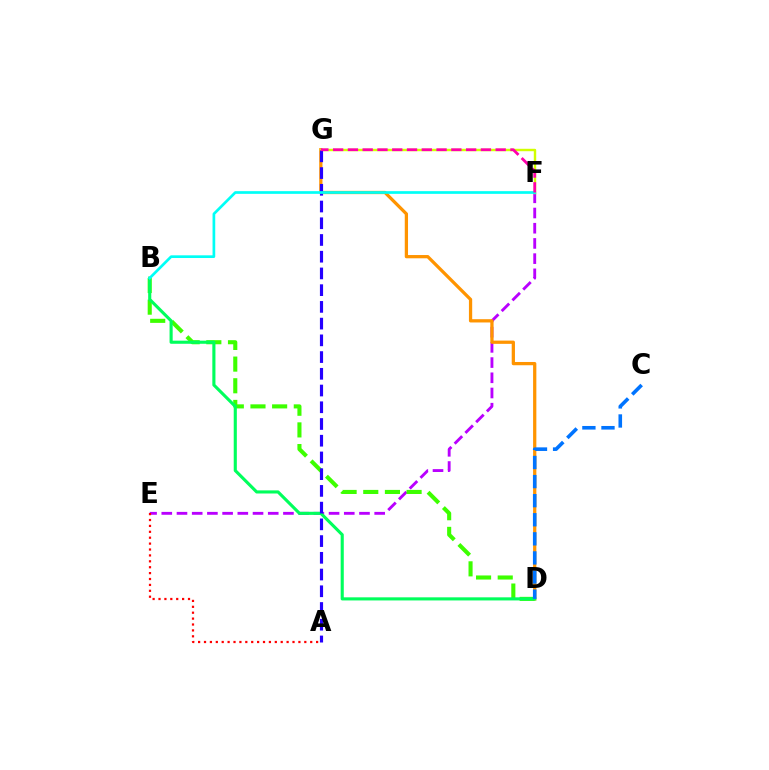{('E', 'F'): [{'color': '#b900ff', 'line_style': 'dashed', 'thickness': 2.07}], ('D', 'G'): [{'color': '#ff9400', 'line_style': 'solid', 'thickness': 2.35}], ('F', 'G'): [{'color': '#d1ff00', 'line_style': 'solid', 'thickness': 1.75}, {'color': '#ff00ac', 'line_style': 'dashed', 'thickness': 2.01}], ('B', 'D'): [{'color': '#3dff00', 'line_style': 'dashed', 'thickness': 2.94}, {'color': '#00ff5c', 'line_style': 'solid', 'thickness': 2.24}], ('C', 'D'): [{'color': '#0074ff', 'line_style': 'dashed', 'thickness': 2.59}], ('A', 'E'): [{'color': '#ff0000', 'line_style': 'dotted', 'thickness': 1.6}], ('A', 'G'): [{'color': '#2500ff', 'line_style': 'dashed', 'thickness': 2.27}], ('B', 'F'): [{'color': '#00fff6', 'line_style': 'solid', 'thickness': 1.94}]}